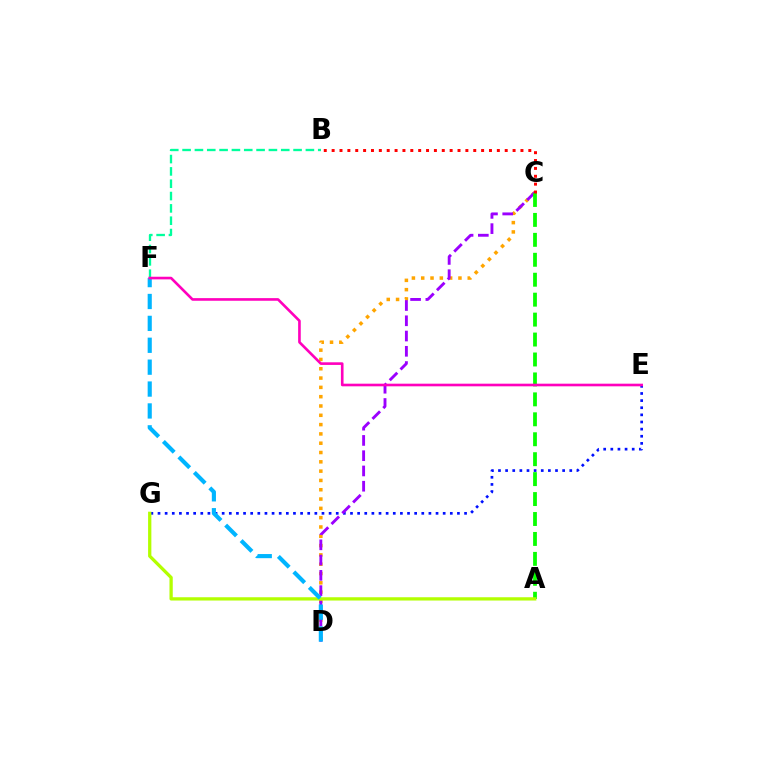{('E', 'G'): [{'color': '#0010ff', 'line_style': 'dotted', 'thickness': 1.94}], ('C', 'D'): [{'color': '#ffa500', 'line_style': 'dotted', 'thickness': 2.53}, {'color': '#9b00ff', 'line_style': 'dashed', 'thickness': 2.07}], ('B', 'F'): [{'color': '#00ff9d', 'line_style': 'dashed', 'thickness': 1.68}], ('A', 'C'): [{'color': '#08ff00', 'line_style': 'dashed', 'thickness': 2.71}], ('A', 'G'): [{'color': '#b3ff00', 'line_style': 'solid', 'thickness': 2.36}], ('D', 'F'): [{'color': '#00b5ff', 'line_style': 'dashed', 'thickness': 2.97}], ('B', 'C'): [{'color': '#ff0000', 'line_style': 'dotted', 'thickness': 2.14}], ('E', 'F'): [{'color': '#ff00bd', 'line_style': 'solid', 'thickness': 1.89}]}